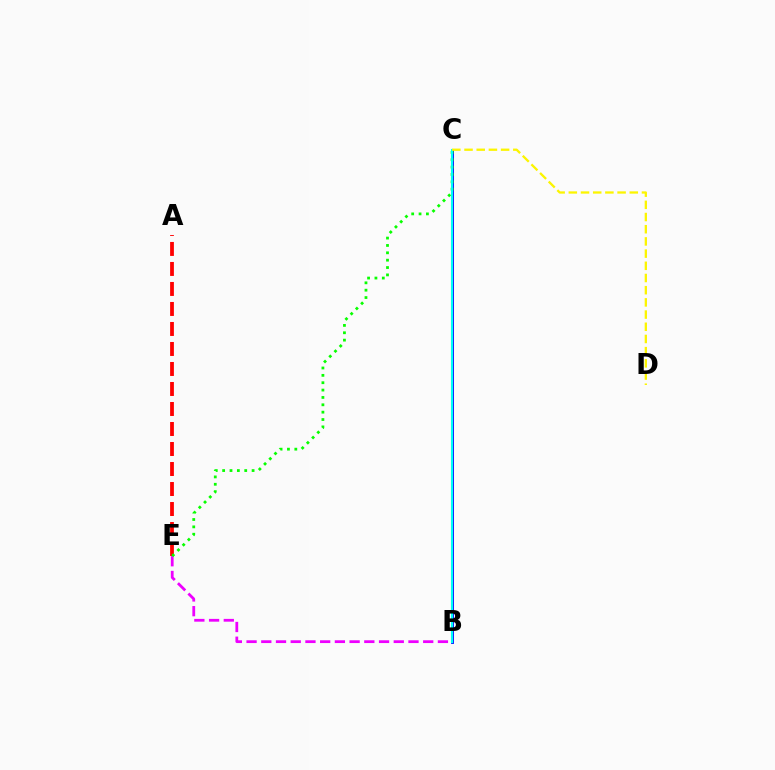{('B', 'C'): [{'color': '#0010ff', 'line_style': 'solid', 'thickness': 2.05}, {'color': '#00fff6', 'line_style': 'solid', 'thickness': 1.52}], ('B', 'E'): [{'color': '#ee00ff', 'line_style': 'dashed', 'thickness': 2.0}], ('A', 'E'): [{'color': '#ff0000', 'line_style': 'dashed', 'thickness': 2.72}], ('C', 'E'): [{'color': '#08ff00', 'line_style': 'dotted', 'thickness': 2.0}], ('C', 'D'): [{'color': '#fcf500', 'line_style': 'dashed', 'thickness': 1.66}]}